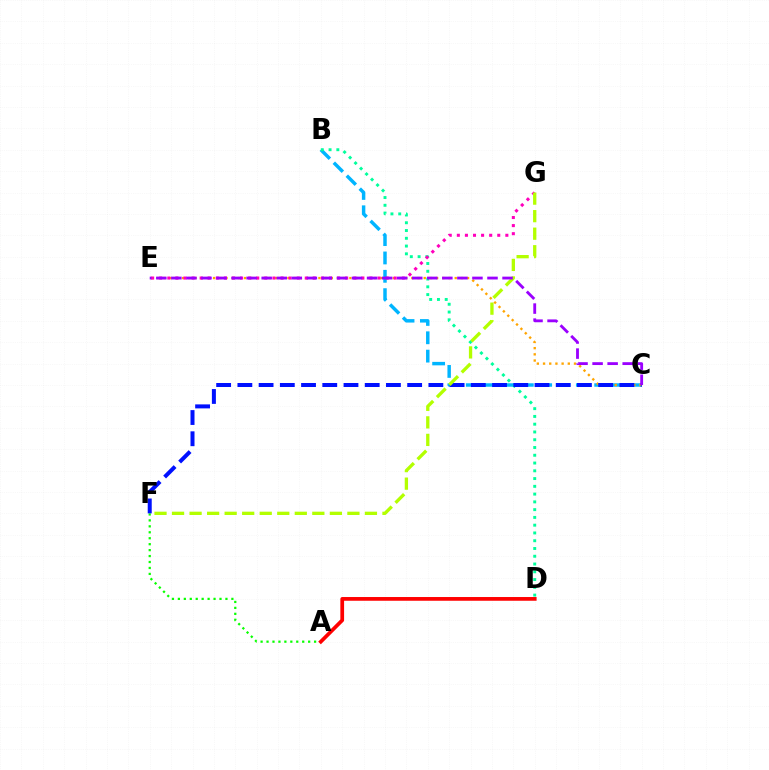{('B', 'C'): [{'color': '#00b5ff', 'line_style': 'dashed', 'thickness': 2.49}], ('A', 'F'): [{'color': '#08ff00', 'line_style': 'dotted', 'thickness': 1.62}], ('A', 'D'): [{'color': '#ff0000', 'line_style': 'solid', 'thickness': 2.68}], ('B', 'D'): [{'color': '#00ff9d', 'line_style': 'dotted', 'thickness': 2.11}], ('C', 'E'): [{'color': '#ffa500', 'line_style': 'dotted', 'thickness': 1.68}, {'color': '#9b00ff', 'line_style': 'dashed', 'thickness': 2.04}], ('C', 'F'): [{'color': '#0010ff', 'line_style': 'dashed', 'thickness': 2.88}], ('E', 'G'): [{'color': '#ff00bd', 'line_style': 'dotted', 'thickness': 2.2}], ('F', 'G'): [{'color': '#b3ff00', 'line_style': 'dashed', 'thickness': 2.38}]}